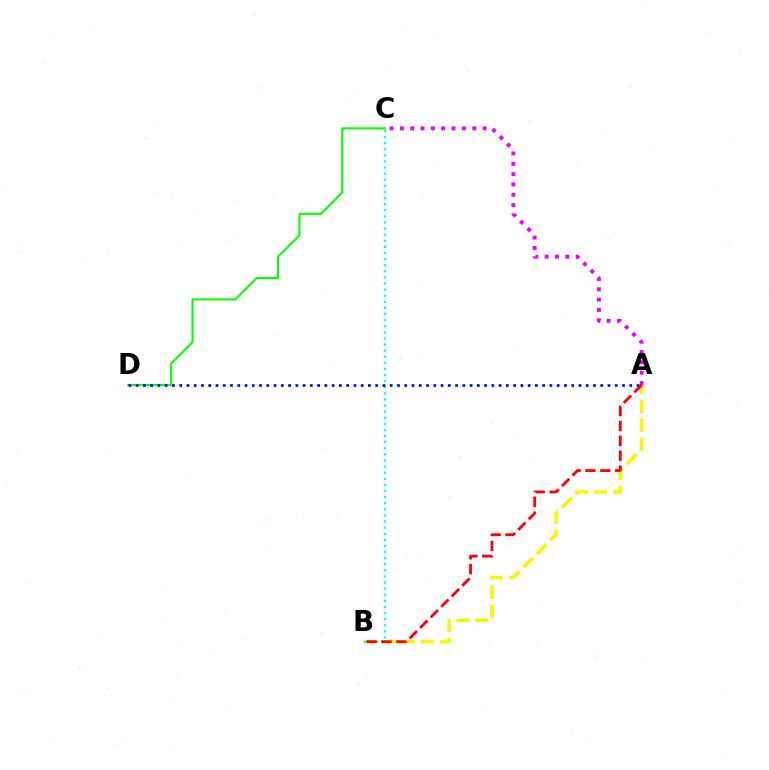{('A', 'B'): [{'color': '#fcf500', 'line_style': 'dashed', 'thickness': 2.58}, {'color': '#ff0000', 'line_style': 'dashed', 'thickness': 2.02}], ('A', 'C'): [{'color': '#ee00ff', 'line_style': 'dotted', 'thickness': 2.81}], ('C', 'D'): [{'color': '#08ff00', 'line_style': 'solid', 'thickness': 1.51}], ('B', 'C'): [{'color': '#00fff6', 'line_style': 'dotted', 'thickness': 1.66}], ('A', 'D'): [{'color': '#0010ff', 'line_style': 'dotted', 'thickness': 1.97}]}